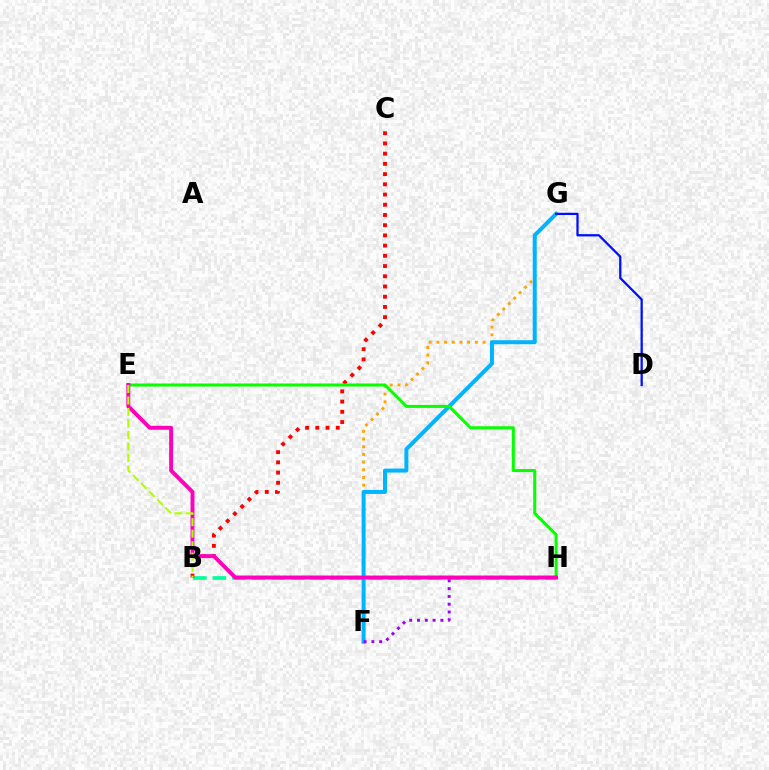{('F', 'G'): [{'color': '#ffa500', 'line_style': 'dotted', 'thickness': 2.09}, {'color': '#00b5ff', 'line_style': 'solid', 'thickness': 2.88}], ('B', 'H'): [{'color': '#00ff9d', 'line_style': 'dashed', 'thickness': 2.66}], ('B', 'C'): [{'color': '#ff0000', 'line_style': 'dotted', 'thickness': 2.78}], ('E', 'H'): [{'color': '#08ff00', 'line_style': 'solid', 'thickness': 2.19}, {'color': '#ff00bd', 'line_style': 'solid', 'thickness': 2.83}], ('F', 'H'): [{'color': '#9b00ff', 'line_style': 'dotted', 'thickness': 2.12}], ('B', 'E'): [{'color': '#b3ff00', 'line_style': 'dashed', 'thickness': 1.56}], ('D', 'G'): [{'color': '#0010ff', 'line_style': 'solid', 'thickness': 1.63}]}